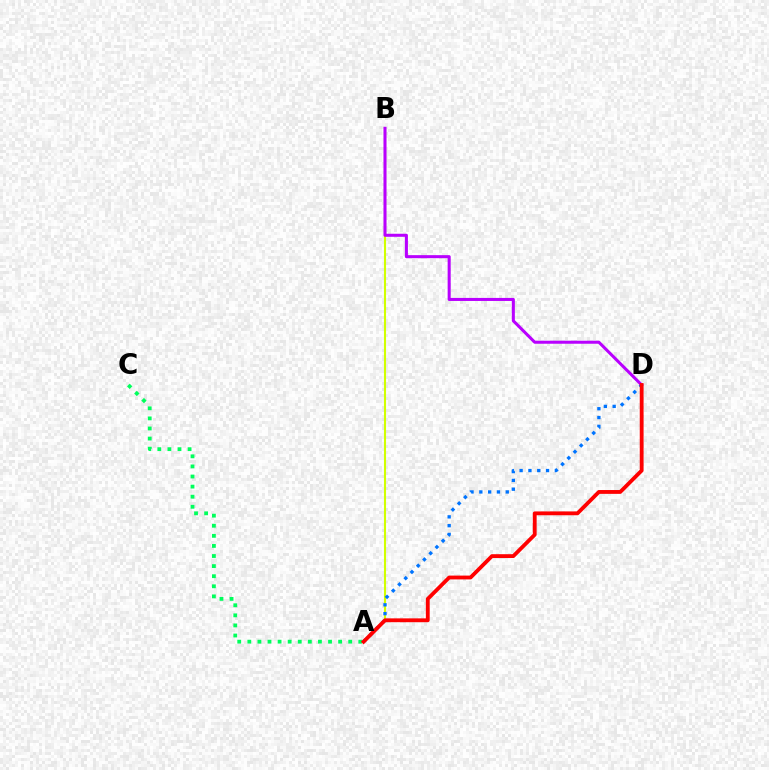{('A', 'B'): [{'color': '#d1ff00', 'line_style': 'solid', 'thickness': 1.51}], ('A', 'D'): [{'color': '#0074ff', 'line_style': 'dotted', 'thickness': 2.39}, {'color': '#ff0000', 'line_style': 'solid', 'thickness': 2.76}], ('A', 'C'): [{'color': '#00ff5c', 'line_style': 'dotted', 'thickness': 2.74}], ('B', 'D'): [{'color': '#b900ff', 'line_style': 'solid', 'thickness': 2.19}]}